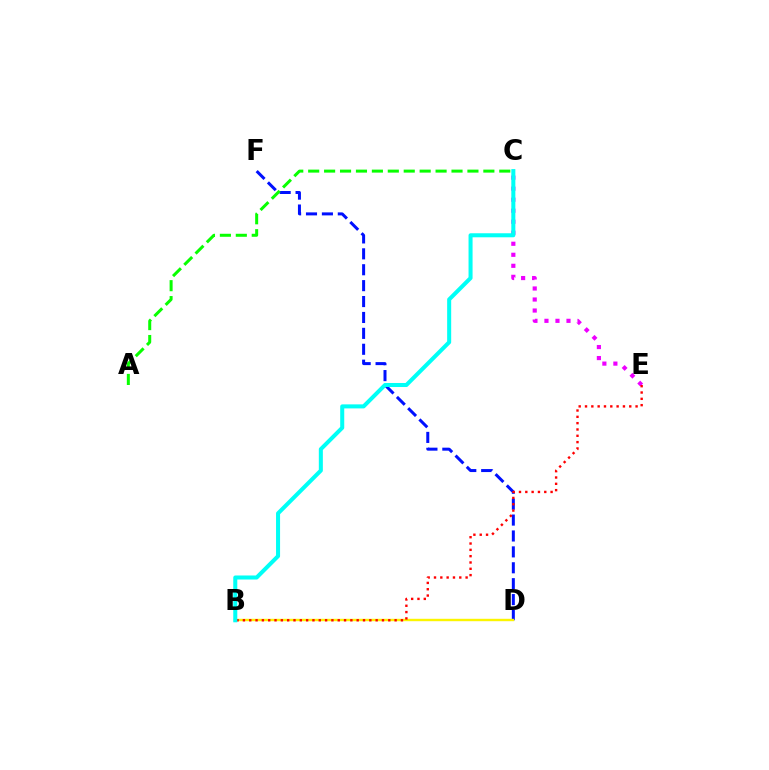{('D', 'F'): [{'color': '#0010ff', 'line_style': 'dashed', 'thickness': 2.16}], ('A', 'C'): [{'color': '#08ff00', 'line_style': 'dashed', 'thickness': 2.16}], ('C', 'E'): [{'color': '#ee00ff', 'line_style': 'dotted', 'thickness': 2.99}], ('B', 'D'): [{'color': '#fcf500', 'line_style': 'solid', 'thickness': 1.73}], ('B', 'E'): [{'color': '#ff0000', 'line_style': 'dotted', 'thickness': 1.72}], ('B', 'C'): [{'color': '#00fff6', 'line_style': 'solid', 'thickness': 2.9}]}